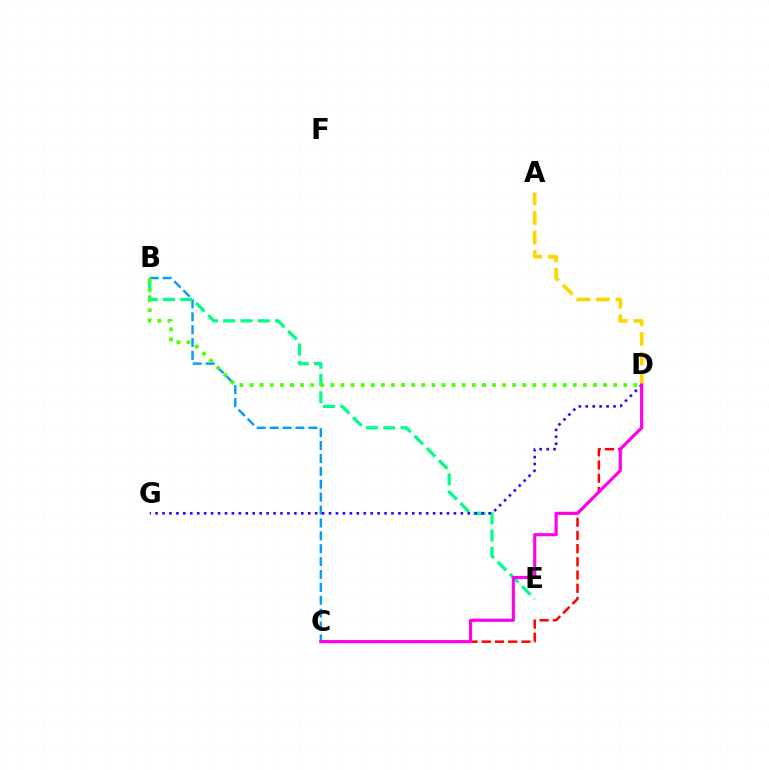{('C', 'D'): [{'color': '#ff0000', 'line_style': 'dashed', 'thickness': 1.79}, {'color': '#ff00ed', 'line_style': 'solid', 'thickness': 2.26}], ('A', 'D'): [{'color': '#ffd500', 'line_style': 'dashed', 'thickness': 2.66}], ('B', 'C'): [{'color': '#009eff', 'line_style': 'dashed', 'thickness': 1.75}], ('B', 'E'): [{'color': '#00ff86', 'line_style': 'dashed', 'thickness': 2.35}], ('B', 'D'): [{'color': '#4fff00', 'line_style': 'dotted', 'thickness': 2.74}], ('D', 'G'): [{'color': '#3700ff', 'line_style': 'dotted', 'thickness': 1.89}]}